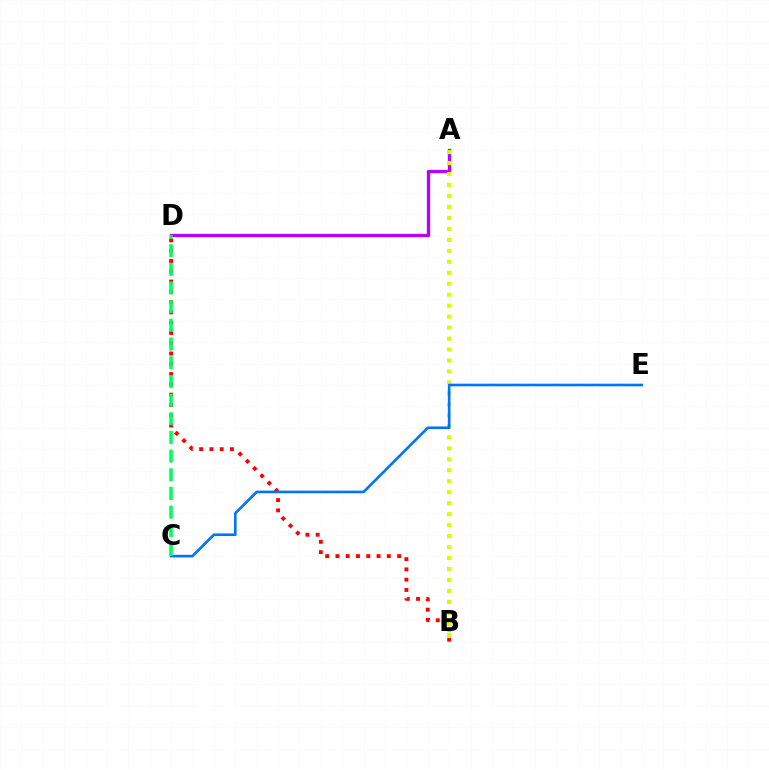{('A', 'D'): [{'color': '#b900ff', 'line_style': 'solid', 'thickness': 2.39}], ('A', 'B'): [{'color': '#d1ff00', 'line_style': 'dotted', 'thickness': 2.98}], ('B', 'D'): [{'color': '#ff0000', 'line_style': 'dotted', 'thickness': 2.79}], ('C', 'E'): [{'color': '#0074ff', 'line_style': 'solid', 'thickness': 1.89}], ('C', 'D'): [{'color': '#00ff5c', 'line_style': 'dashed', 'thickness': 2.54}]}